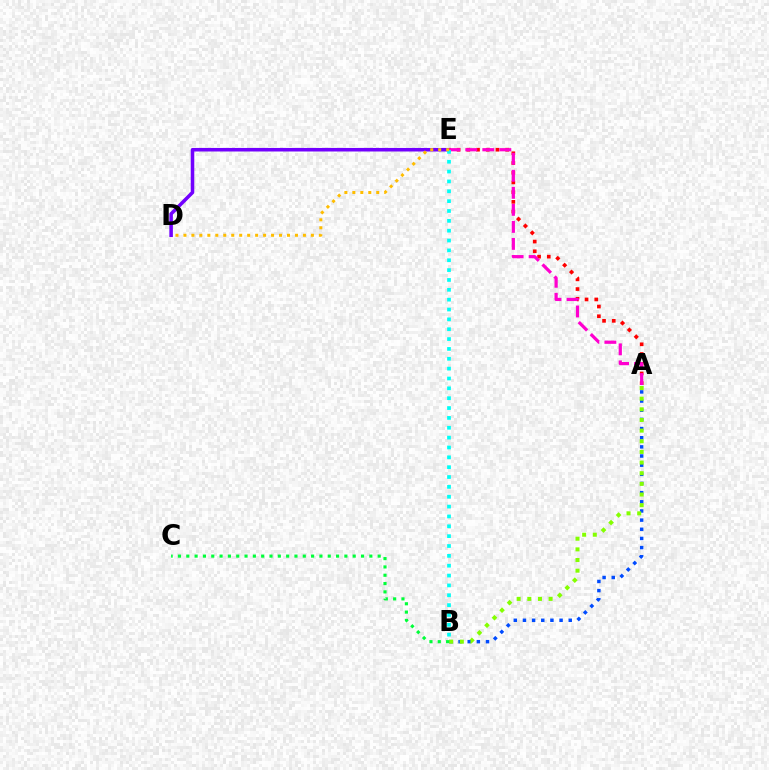{('D', 'E'): [{'color': '#7200ff', 'line_style': 'solid', 'thickness': 2.55}, {'color': '#ffbd00', 'line_style': 'dotted', 'thickness': 2.16}], ('B', 'C'): [{'color': '#00ff39', 'line_style': 'dotted', 'thickness': 2.26}], ('A', 'B'): [{'color': '#004bff', 'line_style': 'dotted', 'thickness': 2.49}, {'color': '#84ff00', 'line_style': 'dotted', 'thickness': 2.89}], ('A', 'E'): [{'color': '#ff0000', 'line_style': 'dotted', 'thickness': 2.64}, {'color': '#ff00cf', 'line_style': 'dashed', 'thickness': 2.31}], ('B', 'E'): [{'color': '#00fff6', 'line_style': 'dotted', 'thickness': 2.68}]}